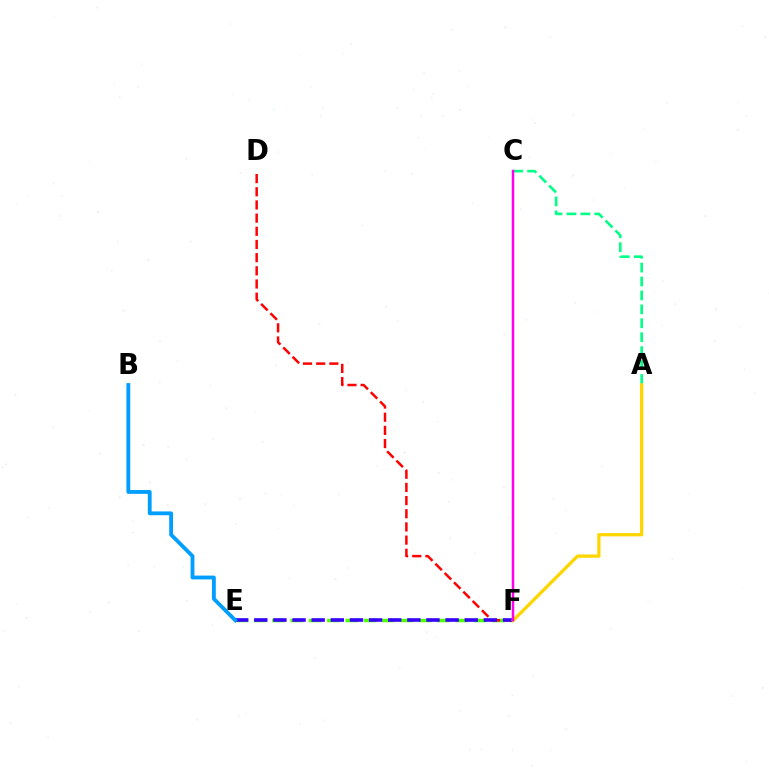{('E', 'F'): [{'color': '#4fff00', 'line_style': 'dashed', 'thickness': 2.49}, {'color': '#3700ff', 'line_style': 'dashed', 'thickness': 2.6}], ('A', 'C'): [{'color': '#00ff86', 'line_style': 'dashed', 'thickness': 1.89}], ('D', 'F'): [{'color': '#ff0000', 'line_style': 'dashed', 'thickness': 1.79}], ('B', 'E'): [{'color': '#009eff', 'line_style': 'solid', 'thickness': 2.75}], ('A', 'F'): [{'color': '#ffd500', 'line_style': 'solid', 'thickness': 2.34}], ('C', 'F'): [{'color': '#ff00ed', 'line_style': 'solid', 'thickness': 1.8}]}